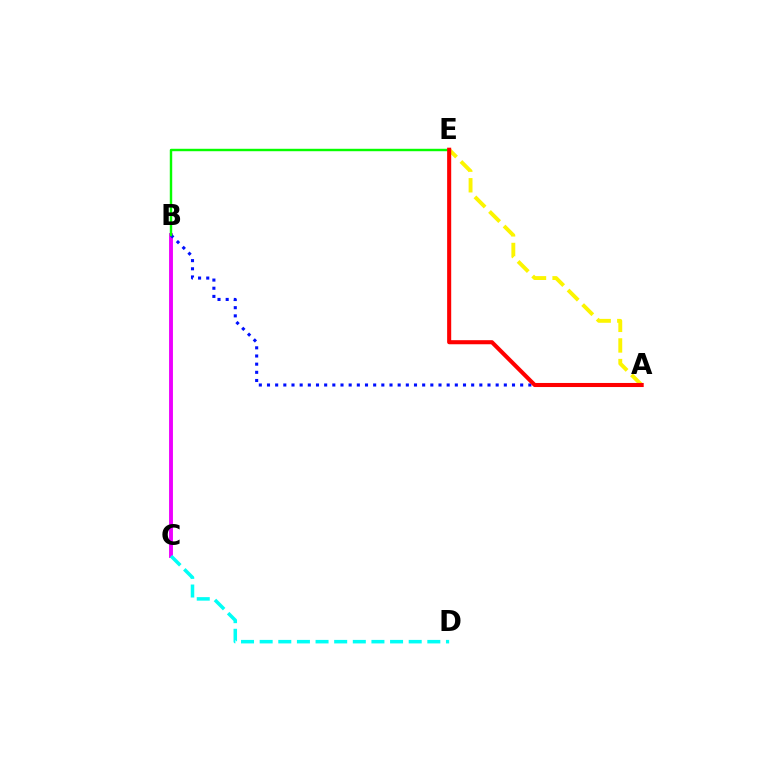{('B', 'C'): [{'color': '#ee00ff', 'line_style': 'solid', 'thickness': 2.79}], ('C', 'D'): [{'color': '#00fff6', 'line_style': 'dashed', 'thickness': 2.53}], ('A', 'B'): [{'color': '#0010ff', 'line_style': 'dotted', 'thickness': 2.22}], ('A', 'E'): [{'color': '#fcf500', 'line_style': 'dashed', 'thickness': 2.8}, {'color': '#ff0000', 'line_style': 'solid', 'thickness': 2.93}], ('B', 'E'): [{'color': '#08ff00', 'line_style': 'solid', 'thickness': 1.75}]}